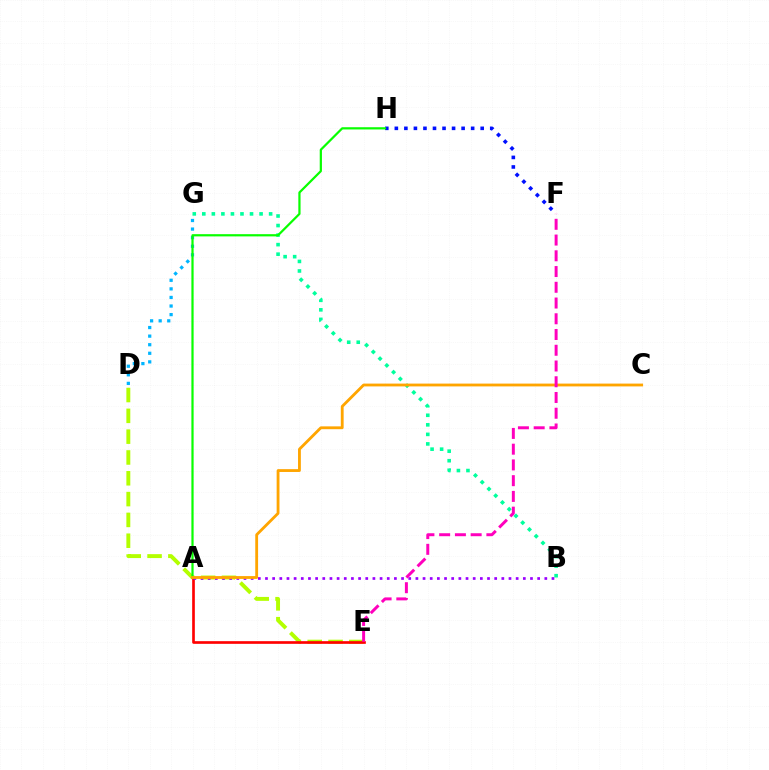{('B', 'G'): [{'color': '#00ff9d', 'line_style': 'dotted', 'thickness': 2.59}], ('D', 'E'): [{'color': '#b3ff00', 'line_style': 'dashed', 'thickness': 2.83}], ('D', 'G'): [{'color': '#00b5ff', 'line_style': 'dotted', 'thickness': 2.33}], ('A', 'E'): [{'color': '#ff0000', 'line_style': 'solid', 'thickness': 1.92}], ('A', 'B'): [{'color': '#9b00ff', 'line_style': 'dotted', 'thickness': 1.95}], ('F', 'H'): [{'color': '#0010ff', 'line_style': 'dotted', 'thickness': 2.59}], ('A', 'H'): [{'color': '#08ff00', 'line_style': 'solid', 'thickness': 1.6}], ('A', 'C'): [{'color': '#ffa500', 'line_style': 'solid', 'thickness': 2.03}], ('E', 'F'): [{'color': '#ff00bd', 'line_style': 'dashed', 'thickness': 2.14}]}